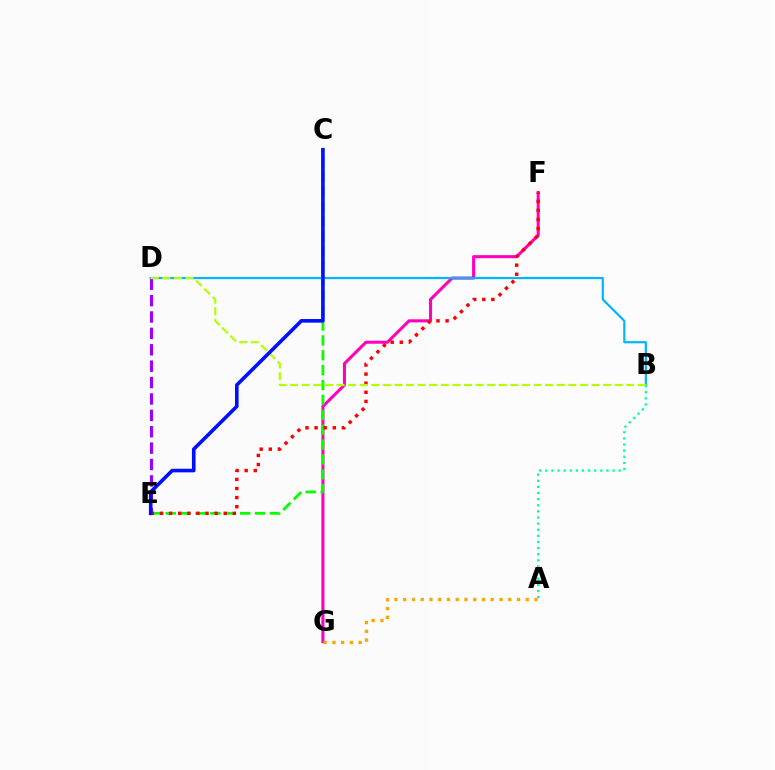{('F', 'G'): [{'color': '#ff00bd', 'line_style': 'solid', 'thickness': 2.21}], ('D', 'E'): [{'color': '#9b00ff', 'line_style': 'dashed', 'thickness': 2.23}], ('C', 'E'): [{'color': '#08ff00', 'line_style': 'dashed', 'thickness': 2.02}, {'color': '#0010ff', 'line_style': 'solid', 'thickness': 2.6}], ('B', 'D'): [{'color': '#00b5ff', 'line_style': 'solid', 'thickness': 1.58}, {'color': '#b3ff00', 'line_style': 'dashed', 'thickness': 1.57}], ('A', 'B'): [{'color': '#00ff9d', 'line_style': 'dotted', 'thickness': 1.66}], ('E', 'F'): [{'color': '#ff0000', 'line_style': 'dotted', 'thickness': 2.47}], ('A', 'G'): [{'color': '#ffa500', 'line_style': 'dotted', 'thickness': 2.38}]}